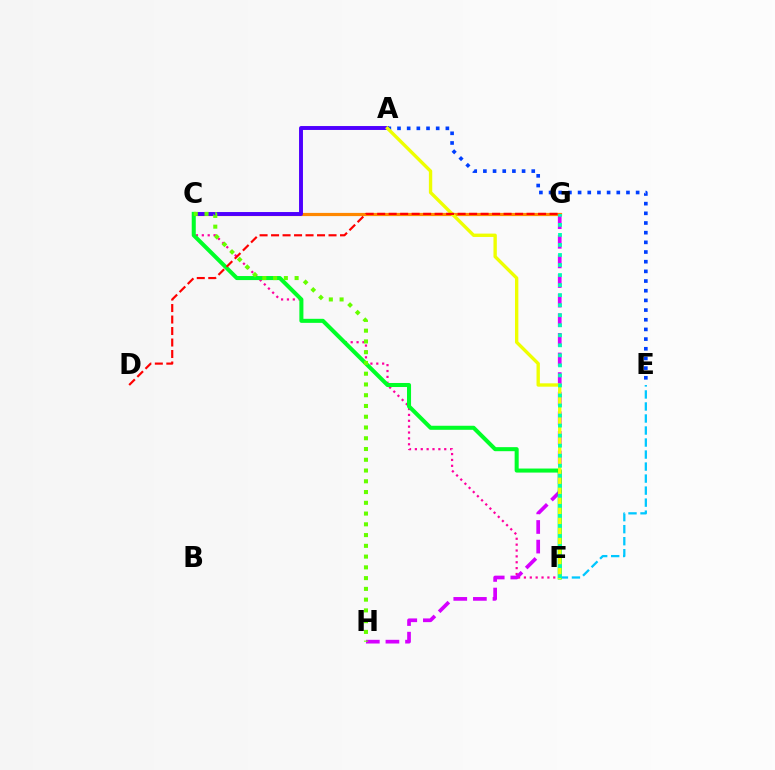{('C', 'F'): [{'color': '#ff00a0', 'line_style': 'dotted', 'thickness': 1.6}, {'color': '#00ff27', 'line_style': 'solid', 'thickness': 2.91}], ('C', 'G'): [{'color': '#ff8800', 'line_style': 'solid', 'thickness': 2.3}], ('G', 'H'): [{'color': '#d600ff', 'line_style': 'dashed', 'thickness': 2.66}], ('A', 'C'): [{'color': '#4f00ff', 'line_style': 'solid', 'thickness': 2.82}], ('E', 'F'): [{'color': '#00c7ff', 'line_style': 'dashed', 'thickness': 1.63}], ('A', 'E'): [{'color': '#003fff', 'line_style': 'dotted', 'thickness': 2.63}], ('A', 'F'): [{'color': '#eeff00', 'line_style': 'solid', 'thickness': 2.42}], ('F', 'G'): [{'color': '#00ffaf', 'line_style': 'dotted', 'thickness': 2.73}], ('C', 'H'): [{'color': '#66ff00', 'line_style': 'dotted', 'thickness': 2.92}], ('D', 'G'): [{'color': '#ff0000', 'line_style': 'dashed', 'thickness': 1.56}]}